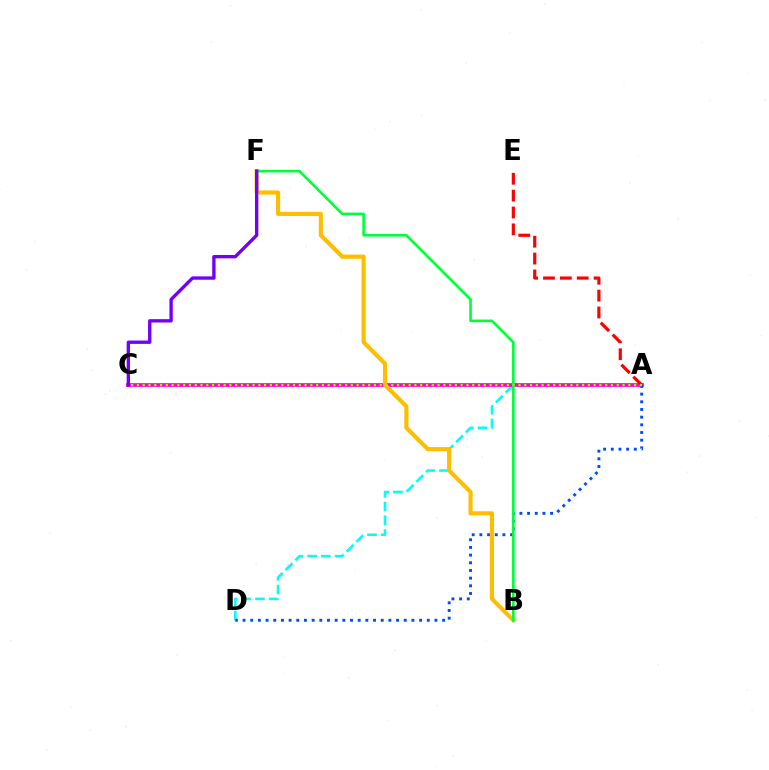{('A', 'D'): [{'color': '#00fff6', 'line_style': 'dashed', 'thickness': 1.87}, {'color': '#004bff', 'line_style': 'dotted', 'thickness': 2.09}], ('A', 'C'): [{'color': '#ff00cf', 'line_style': 'solid', 'thickness': 2.68}, {'color': '#84ff00', 'line_style': 'dotted', 'thickness': 1.57}], ('A', 'E'): [{'color': '#ff0000', 'line_style': 'dashed', 'thickness': 2.29}], ('B', 'F'): [{'color': '#ffbd00', 'line_style': 'solid', 'thickness': 2.98}, {'color': '#00ff39', 'line_style': 'solid', 'thickness': 1.88}], ('C', 'F'): [{'color': '#7200ff', 'line_style': 'solid', 'thickness': 2.41}]}